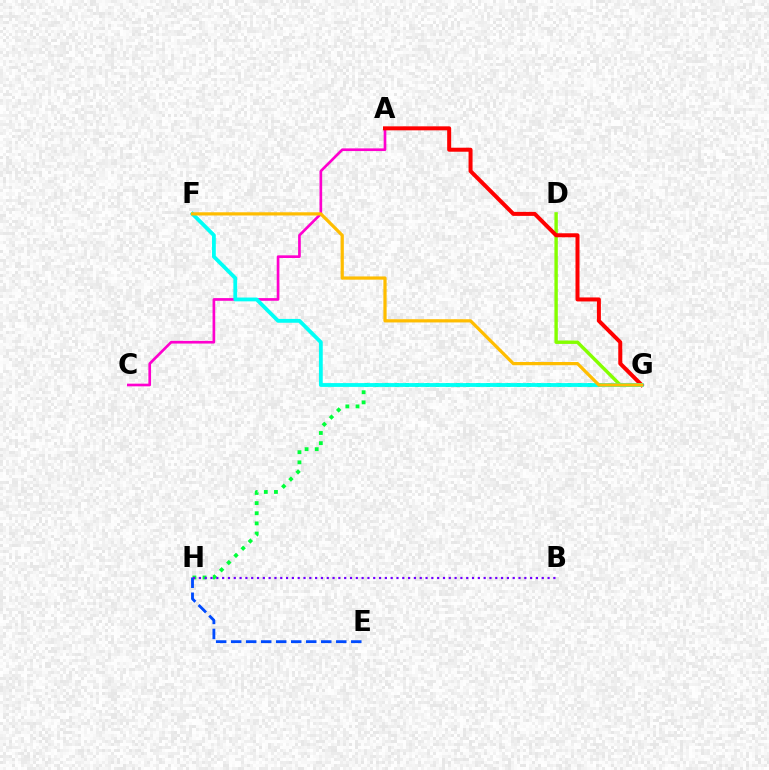{('A', 'C'): [{'color': '#ff00cf', 'line_style': 'solid', 'thickness': 1.92}], ('D', 'G'): [{'color': '#84ff00', 'line_style': 'solid', 'thickness': 2.45}], ('G', 'H'): [{'color': '#00ff39', 'line_style': 'dotted', 'thickness': 2.76}], ('A', 'G'): [{'color': '#ff0000', 'line_style': 'solid', 'thickness': 2.88}], ('F', 'G'): [{'color': '#00fff6', 'line_style': 'solid', 'thickness': 2.75}, {'color': '#ffbd00', 'line_style': 'solid', 'thickness': 2.32}], ('E', 'H'): [{'color': '#004bff', 'line_style': 'dashed', 'thickness': 2.04}], ('B', 'H'): [{'color': '#7200ff', 'line_style': 'dotted', 'thickness': 1.58}]}